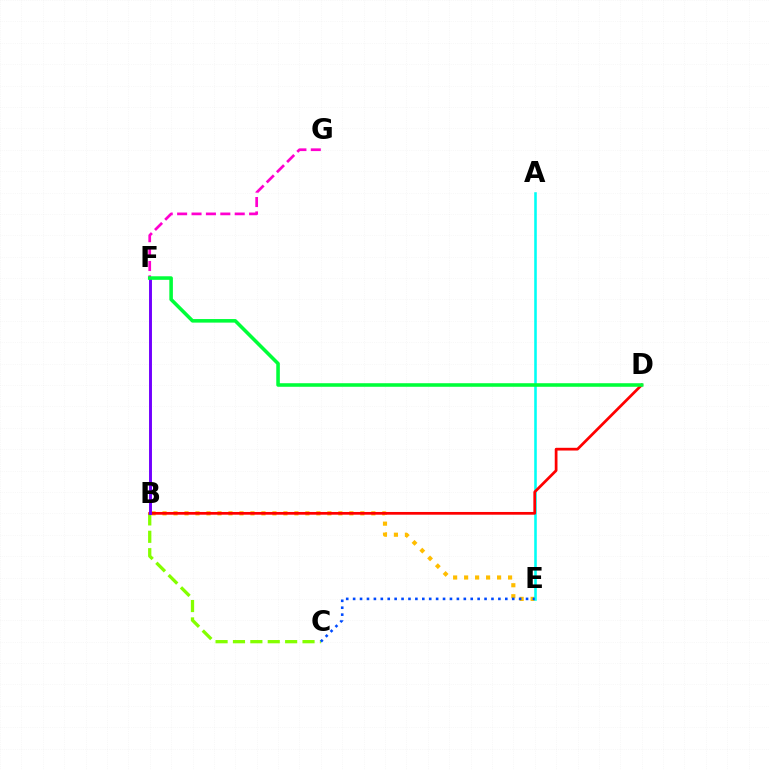{('B', 'E'): [{'color': '#ffbd00', 'line_style': 'dotted', 'thickness': 2.99}], ('B', 'C'): [{'color': '#84ff00', 'line_style': 'dashed', 'thickness': 2.36}], ('A', 'E'): [{'color': '#00fff6', 'line_style': 'solid', 'thickness': 1.85}], ('F', 'G'): [{'color': '#ff00cf', 'line_style': 'dashed', 'thickness': 1.96}], ('B', 'D'): [{'color': '#ff0000', 'line_style': 'solid', 'thickness': 1.97}], ('B', 'F'): [{'color': '#7200ff', 'line_style': 'solid', 'thickness': 2.11}], ('C', 'E'): [{'color': '#004bff', 'line_style': 'dotted', 'thickness': 1.88}], ('D', 'F'): [{'color': '#00ff39', 'line_style': 'solid', 'thickness': 2.57}]}